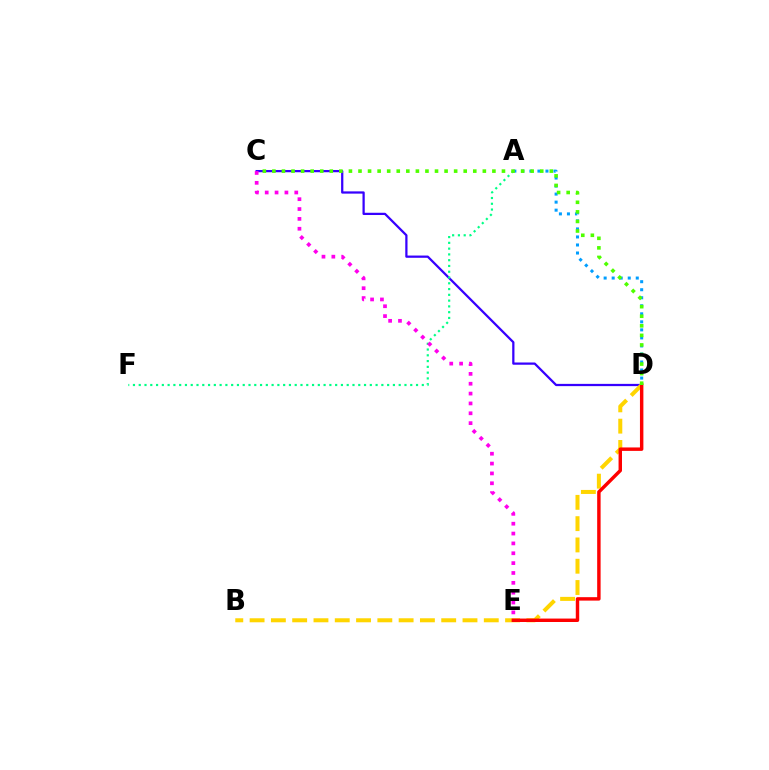{('C', 'D'): [{'color': '#3700ff', 'line_style': 'solid', 'thickness': 1.62}, {'color': '#4fff00', 'line_style': 'dotted', 'thickness': 2.6}], ('A', 'F'): [{'color': '#00ff86', 'line_style': 'dotted', 'thickness': 1.57}], ('B', 'D'): [{'color': '#ffd500', 'line_style': 'dashed', 'thickness': 2.89}], ('D', 'E'): [{'color': '#ff0000', 'line_style': 'solid', 'thickness': 2.48}], ('A', 'D'): [{'color': '#009eff', 'line_style': 'dotted', 'thickness': 2.18}], ('C', 'E'): [{'color': '#ff00ed', 'line_style': 'dotted', 'thickness': 2.68}]}